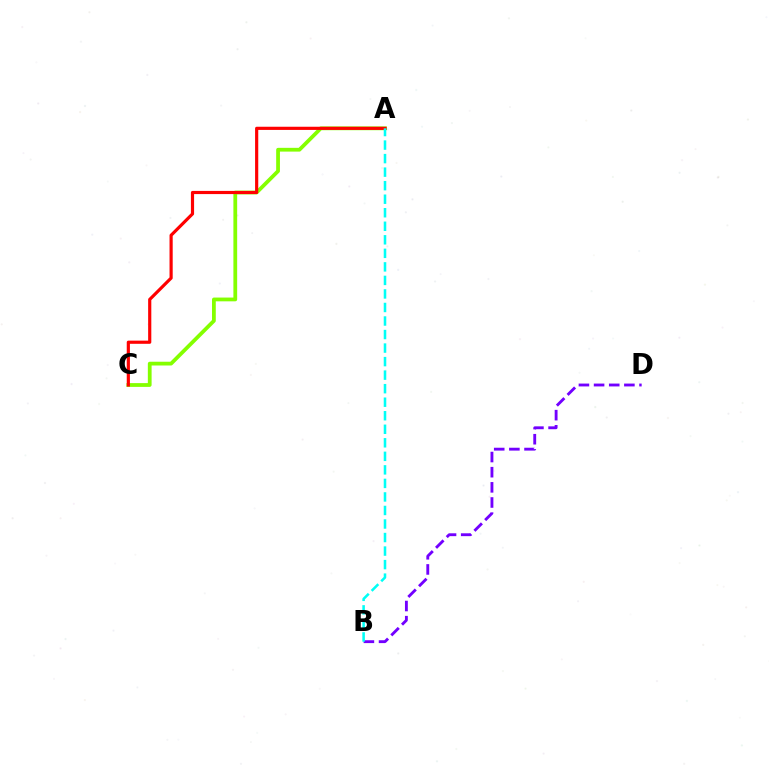{('A', 'C'): [{'color': '#84ff00', 'line_style': 'solid', 'thickness': 2.71}, {'color': '#ff0000', 'line_style': 'solid', 'thickness': 2.28}], ('B', 'D'): [{'color': '#7200ff', 'line_style': 'dashed', 'thickness': 2.06}], ('A', 'B'): [{'color': '#00fff6', 'line_style': 'dashed', 'thickness': 1.84}]}